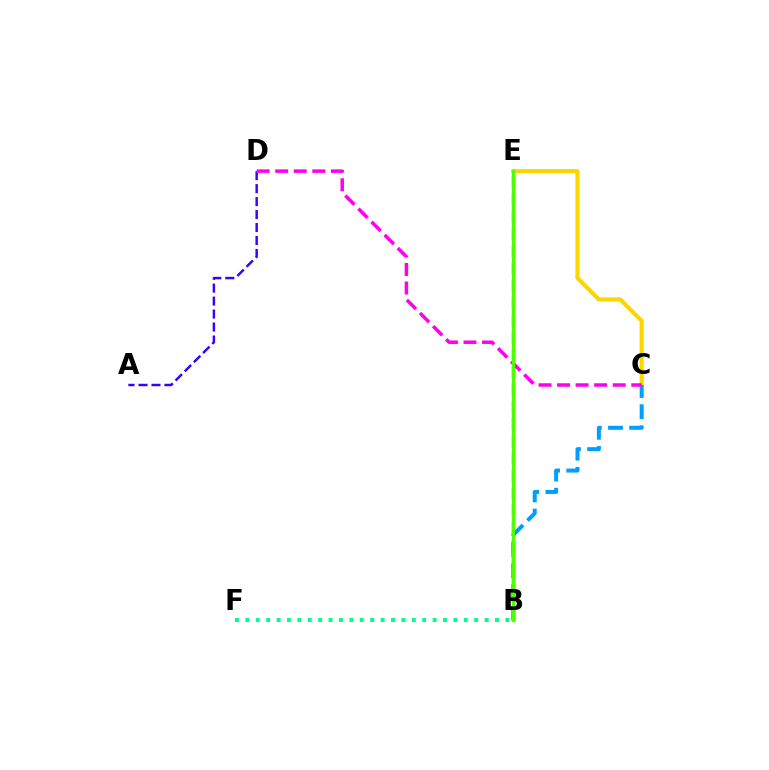{('B', 'E'): [{'color': '#ff0000', 'line_style': 'dashed', 'thickness': 2.35}, {'color': '#4fff00', 'line_style': 'solid', 'thickness': 2.37}], ('B', 'F'): [{'color': '#00ff86', 'line_style': 'dotted', 'thickness': 2.83}], ('C', 'E'): [{'color': '#ffd500', 'line_style': 'solid', 'thickness': 2.99}], ('B', 'C'): [{'color': '#009eff', 'line_style': 'dashed', 'thickness': 2.87}], ('A', 'D'): [{'color': '#3700ff', 'line_style': 'dashed', 'thickness': 1.76}], ('C', 'D'): [{'color': '#ff00ed', 'line_style': 'dashed', 'thickness': 2.52}]}